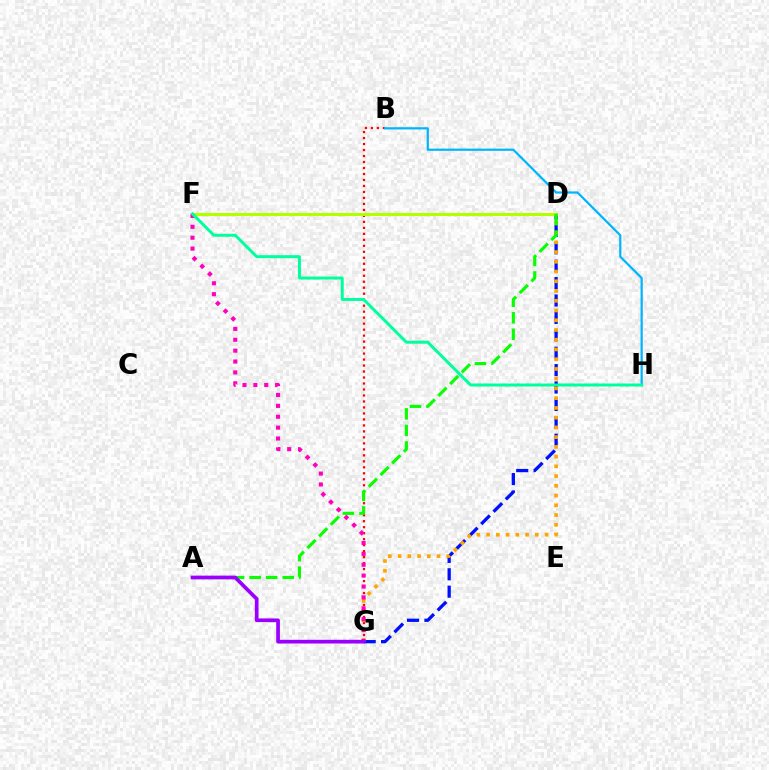{('B', 'G'): [{'color': '#ff0000', 'line_style': 'dotted', 'thickness': 1.63}], ('D', 'G'): [{'color': '#0010ff', 'line_style': 'dashed', 'thickness': 2.36}, {'color': '#ffa500', 'line_style': 'dotted', 'thickness': 2.65}], ('D', 'F'): [{'color': '#b3ff00', 'line_style': 'solid', 'thickness': 2.22}], ('B', 'H'): [{'color': '#00b5ff', 'line_style': 'solid', 'thickness': 1.6}], ('A', 'D'): [{'color': '#08ff00', 'line_style': 'dashed', 'thickness': 2.25}], ('F', 'G'): [{'color': '#ff00bd', 'line_style': 'dotted', 'thickness': 2.96}], ('F', 'H'): [{'color': '#00ff9d', 'line_style': 'solid', 'thickness': 2.15}], ('A', 'G'): [{'color': '#9b00ff', 'line_style': 'solid', 'thickness': 2.67}]}